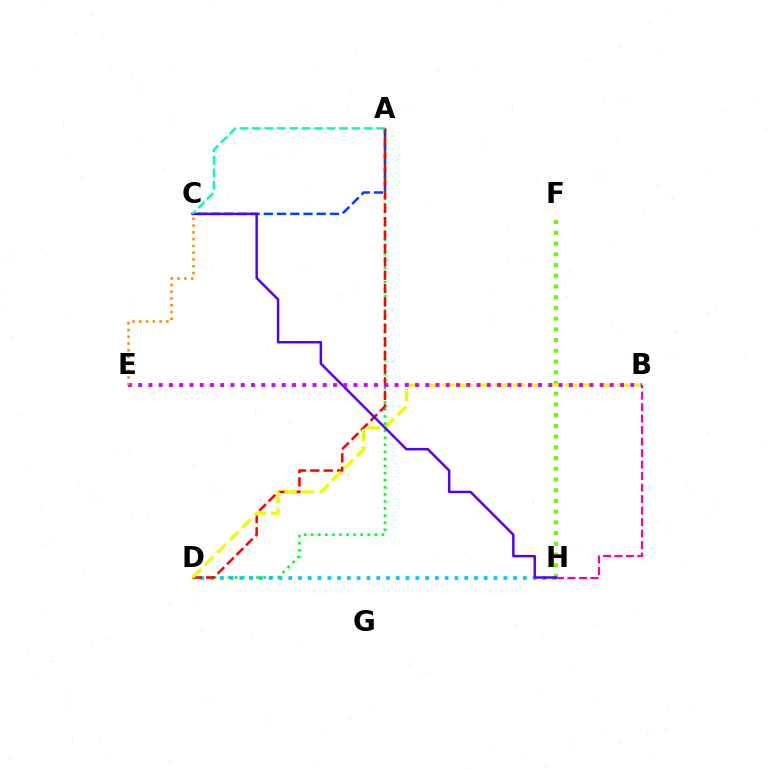{('B', 'H'): [{'color': '#ff00a0', 'line_style': 'dashed', 'thickness': 1.56}], ('F', 'H'): [{'color': '#66ff00', 'line_style': 'dotted', 'thickness': 2.91}], ('A', 'D'): [{'color': '#00ff27', 'line_style': 'dotted', 'thickness': 1.92}, {'color': '#ff0000', 'line_style': 'dashed', 'thickness': 1.81}], ('A', 'C'): [{'color': '#003fff', 'line_style': 'dashed', 'thickness': 1.8}, {'color': '#00ffaf', 'line_style': 'dashed', 'thickness': 1.69}], ('D', 'H'): [{'color': '#00c7ff', 'line_style': 'dotted', 'thickness': 2.66}], ('B', 'D'): [{'color': '#eeff00', 'line_style': 'dashed', 'thickness': 2.38}], ('C', 'H'): [{'color': '#4f00ff', 'line_style': 'solid', 'thickness': 1.77}], ('B', 'E'): [{'color': '#d600ff', 'line_style': 'dotted', 'thickness': 2.79}], ('C', 'E'): [{'color': '#ff8800', 'line_style': 'dotted', 'thickness': 1.84}]}